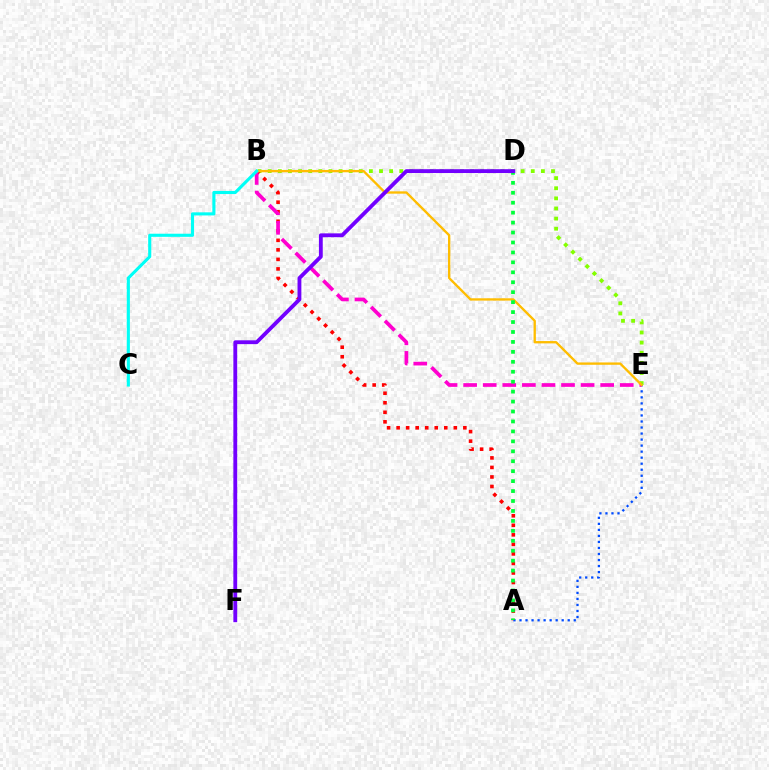{('B', 'E'): [{'color': '#84ff00', 'line_style': 'dotted', 'thickness': 2.75}, {'color': '#ff00cf', 'line_style': 'dashed', 'thickness': 2.66}, {'color': '#ffbd00', 'line_style': 'solid', 'thickness': 1.68}], ('A', 'B'): [{'color': '#ff0000', 'line_style': 'dotted', 'thickness': 2.59}], ('A', 'E'): [{'color': '#004bff', 'line_style': 'dotted', 'thickness': 1.64}], ('A', 'D'): [{'color': '#00ff39', 'line_style': 'dotted', 'thickness': 2.7}], ('D', 'F'): [{'color': '#7200ff', 'line_style': 'solid', 'thickness': 2.76}], ('B', 'C'): [{'color': '#00fff6', 'line_style': 'solid', 'thickness': 2.24}]}